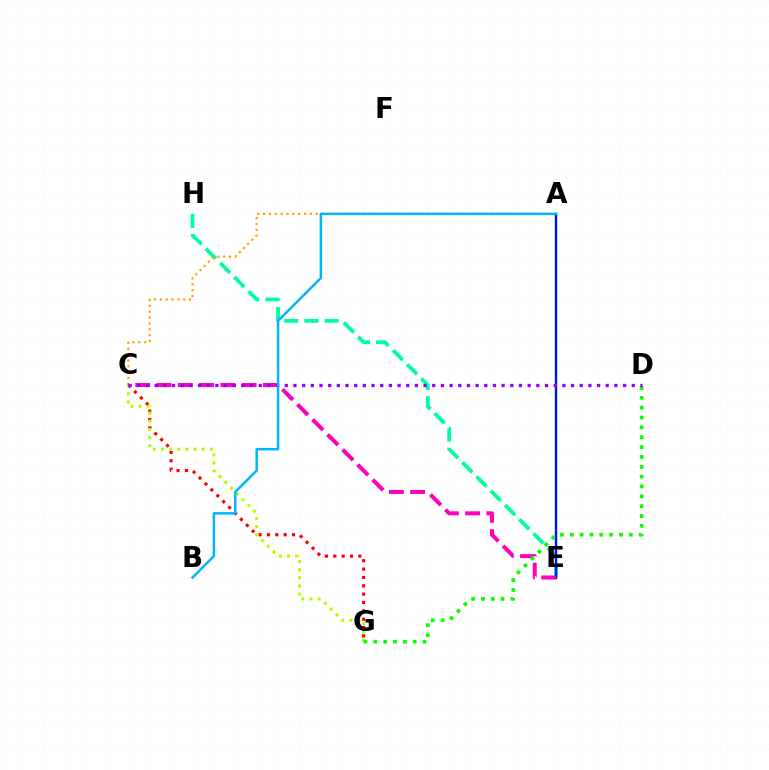{('E', 'H'): [{'color': '#00ff9d', 'line_style': 'dashed', 'thickness': 2.74}], ('A', 'E'): [{'color': '#0010ff', 'line_style': 'solid', 'thickness': 1.71}], ('C', 'G'): [{'color': '#ff0000', 'line_style': 'dotted', 'thickness': 2.27}, {'color': '#b3ff00', 'line_style': 'dotted', 'thickness': 2.21}], ('A', 'C'): [{'color': '#ffa500', 'line_style': 'dotted', 'thickness': 1.59}], ('C', 'E'): [{'color': '#ff00bd', 'line_style': 'dashed', 'thickness': 2.89}], ('D', 'G'): [{'color': '#08ff00', 'line_style': 'dotted', 'thickness': 2.67}], ('C', 'D'): [{'color': '#9b00ff', 'line_style': 'dotted', 'thickness': 2.36}], ('A', 'B'): [{'color': '#00b5ff', 'line_style': 'solid', 'thickness': 1.79}]}